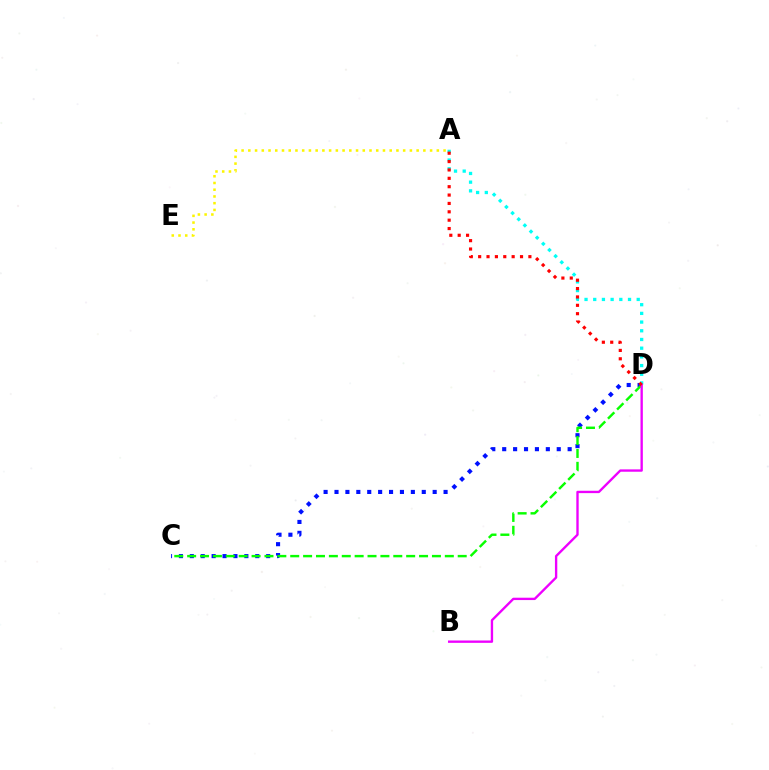{('C', 'D'): [{'color': '#0010ff', 'line_style': 'dotted', 'thickness': 2.96}, {'color': '#08ff00', 'line_style': 'dashed', 'thickness': 1.75}], ('A', 'E'): [{'color': '#fcf500', 'line_style': 'dotted', 'thickness': 1.83}], ('A', 'D'): [{'color': '#00fff6', 'line_style': 'dotted', 'thickness': 2.36}, {'color': '#ff0000', 'line_style': 'dotted', 'thickness': 2.27}], ('B', 'D'): [{'color': '#ee00ff', 'line_style': 'solid', 'thickness': 1.7}]}